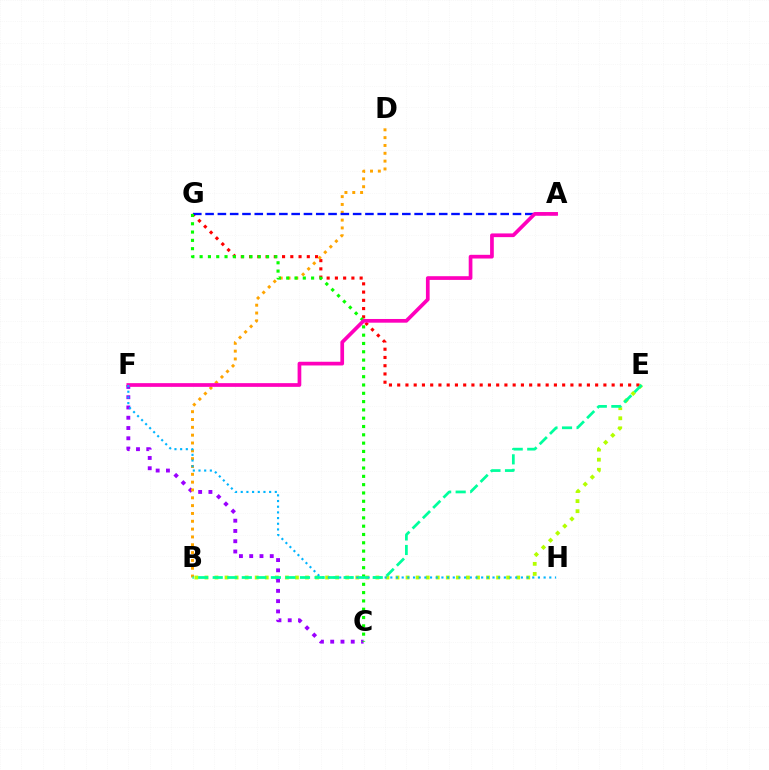{('B', 'E'): [{'color': '#b3ff00', 'line_style': 'dotted', 'thickness': 2.73}, {'color': '#00ff9d', 'line_style': 'dashed', 'thickness': 1.98}], ('E', 'G'): [{'color': '#ff0000', 'line_style': 'dotted', 'thickness': 2.24}], ('C', 'F'): [{'color': '#9b00ff', 'line_style': 'dotted', 'thickness': 2.79}], ('B', 'D'): [{'color': '#ffa500', 'line_style': 'dotted', 'thickness': 2.13}], ('A', 'G'): [{'color': '#0010ff', 'line_style': 'dashed', 'thickness': 1.67}], ('C', 'G'): [{'color': '#08ff00', 'line_style': 'dotted', 'thickness': 2.26}], ('A', 'F'): [{'color': '#ff00bd', 'line_style': 'solid', 'thickness': 2.67}], ('F', 'H'): [{'color': '#00b5ff', 'line_style': 'dotted', 'thickness': 1.54}]}